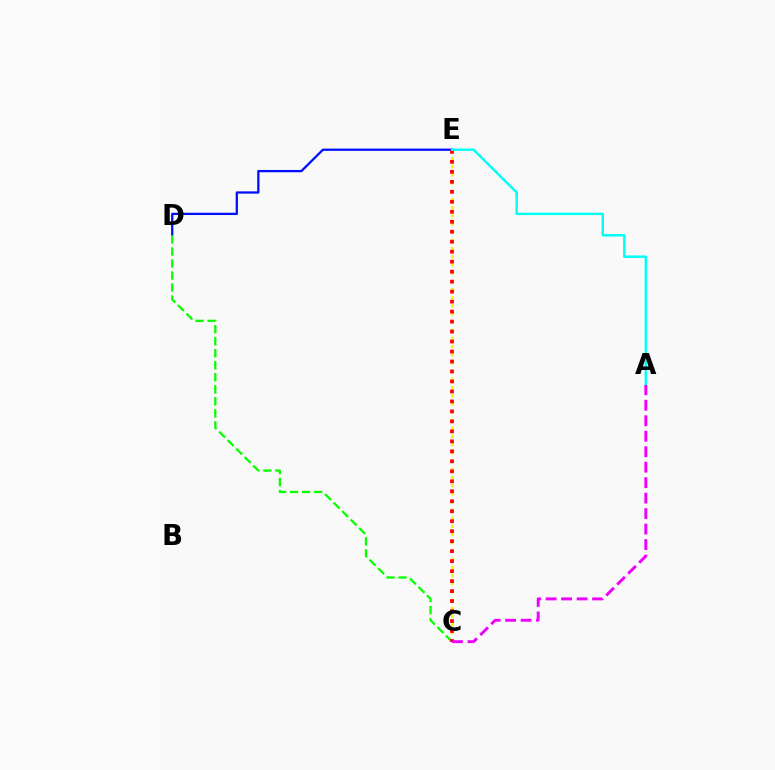{('D', 'E'): [{'color': '#0010ff', 'line_style': 'solid', 'thickness': 1.64}], ('C', 'D'): [{'color': '#08ff00', 'line_style': 'dashed', 'thickness': 1.63}], ('C', 'E'): [{'color': '#fcf500', 'line_style': 'dotted', 'thickness': 2.22}, {'color': '#ff0000', 'line_style': 'dotted', 'thickness': 2.71}], ('A', 'E'): [{'color': '#00fff6', 'line_style': 'solid', 'thickness': 1.76}], ('A', 'C'): [{'color': '#ee00ff', 'line_style': 'dashed', 'thickness': 2.1}]}